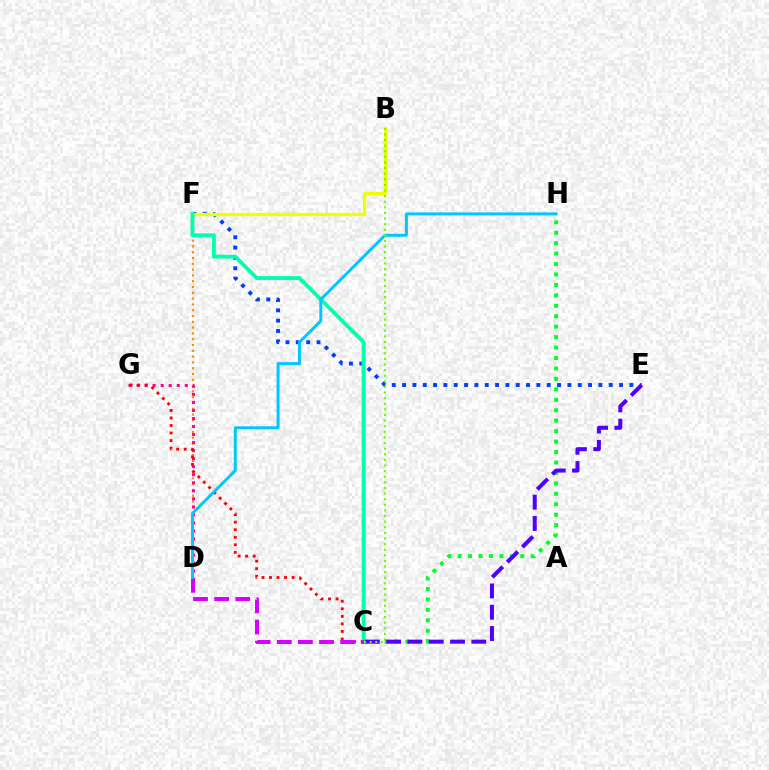{('C', 'H'): [{'color': '#00ff27', 'line_style': 'dotted', 'thickness': 2.84}], ('E', 'F'): [{'color': '#003fff', 'line_style': 'dotted', 'thickness': 2.81}], ('B', 'F'): [{'color': '#eeff00', 'line_style': 'solid', 'thickness': 2.37}], ('D', 'F'): [{'color': '#ff8800', 'line_style': 'dotted', 'thickness': 1.58}], ('C', 'F'): [{'color': '#00ffaf', 'line_style': 'solid', 'thickness': 2.79}], ('C', 'E'): [{'color': '#4f00ff', 'line_style': 'dashed', 'thickness': 2.89}], ('D', 'G'): [{'color': '#ff00a0', 'line_style': 'dotted', 'thickness': 2.18}], ('C', 'G'): [{'color': '#ff0000', 'line_style': 'dotted', 'thickness': 2.05}], ('C', 'D'): [{'color': '#d600ff', 'line_style': 'dashed', 'thickness': 2.87}], ('D', 'H'): [{'color': '#00c7ff', 'line_style': 'solid', 'thickness': 2.13}], ('B', 'C'): [{'color': '#66ff00', 'line_style': 'dotted', 'thickness': 1.52}]}